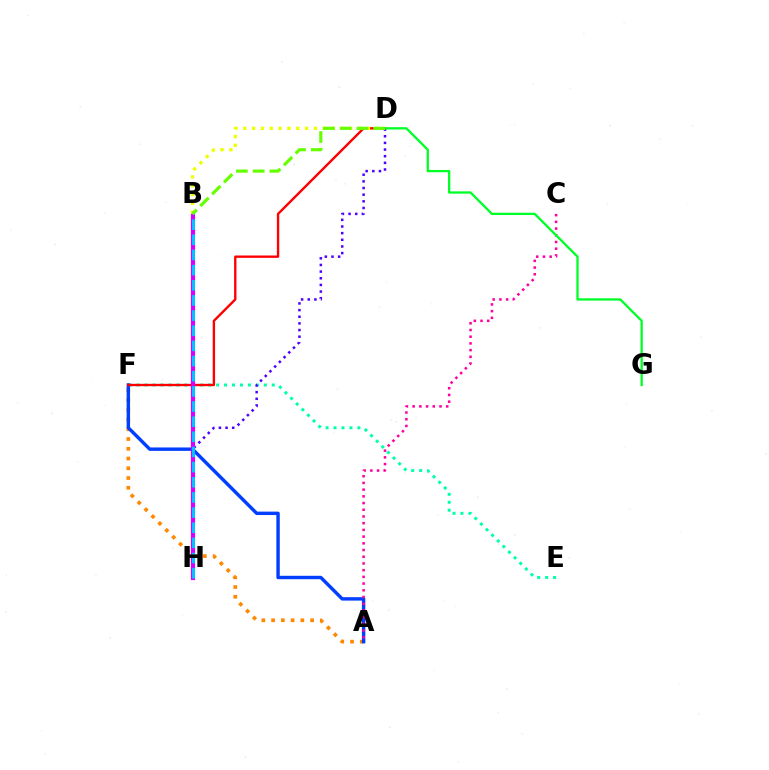{('E', 'F'): [{'color': '#00ffaf', 'line_style': 'dotted', 'thickness': 2.16}], ('A', 'F'): [{'color': '#ff8800', 'line_style': 'dotted', 'thickness': 2.65}, {'color': '#003fff', 'line_style': 'solid', 'thickness': 2.46}], ('A', 'C'): [{'color': '#ff00a0', 'line_style': 'dotted', 'thickness': 1.82}], ('D', 'H'): [{'color': '#4f00ff', 'line_style': 'dotted', 'thickness': 1.81}], ('D', 'F'): [{'color': '#ff0000', 'line_style': 'solid', 'thickness': 1.71}], ('B', 'H'): [{'color': '#d600ff', 'line_style': 'solid', 'thickness': 3.0}, {'color': '#00c7ff', 'line_style': 'dashed', 'thickness': 2.06}], ('B', 'D'): [{'color': '#eeff00', 'line_style': 'dotted', 'thickness': 2.4}, {'color': '#66ff00', 'line_style': 'dashed', 'thickness': 2.28}], ('D', 'G'): [{'color': '#00ff27', 'line_style': 'solid', 'thickness': 1.66}]}